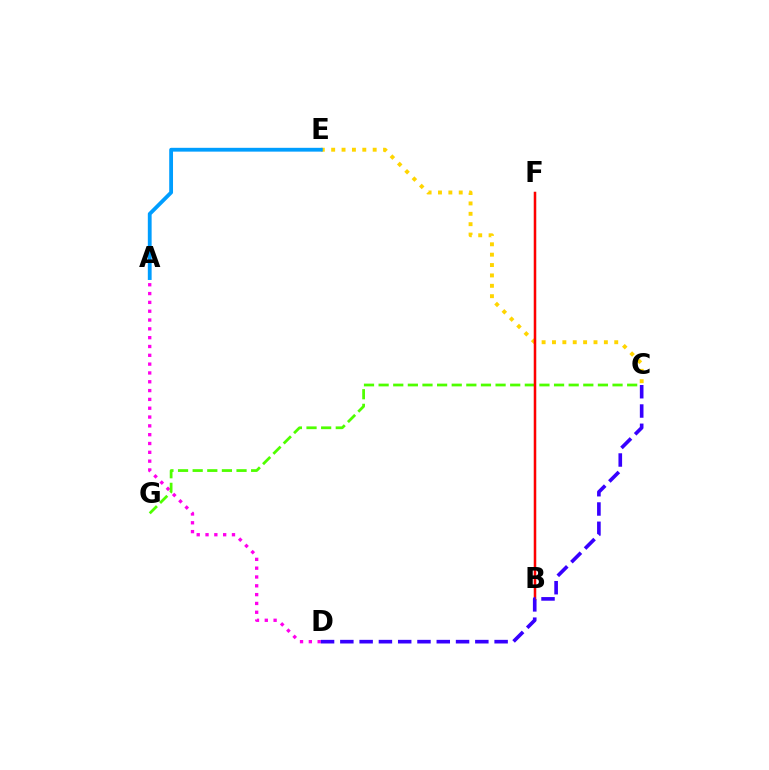{('A', 'D'): [{'color': '#ff00ed', 'line_style': 'dotted', 'thickness': 2.4}], ('C', 'E'): [{'color': '#ffd500', 'line_style': 'dotted', 'thickness': 2.82}], ('C', 'G'): [{'color': '#4fff00', 'line_style': 'dashed', 'thickness': 1.99}], ('B', 'F'): [{'color': '#00ff86', 'line_style': 'solid', 'thickness': 1.51}, {'color': '#ff0000', 'line_style': 'solid', 'thickness': 1.8}], ('A', 'E'): [{'color': '#009eff', 'line_style': 'solid', 'thickness': 2.74}], ('C', 'D'): [{'color': '#3700ff', 'line_style': 'dashed', 'thickness': 2.62}]}